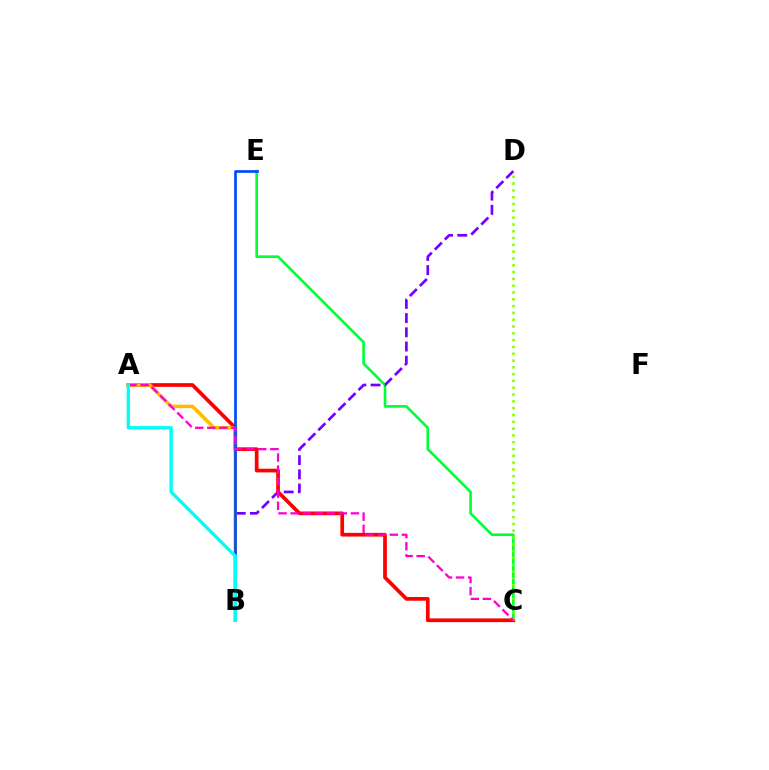{('C', 'E'): [{'color': '#00ff39', 'line_style': 'solid', 'thickness': 1.91}], ('B', 'D'): [{'color': '#7200ff', 'line_style': 'dashed', 'thickness': 1.93}], ('A', 'C'): [{'color': '#ff0000', 'line_style': 'solid', 'thickness': 2.67}, {'color': '#ff00cf', 'line_style': 'dashed', 'thickness': 1.64}], ('A', 'B'): [{'color': '#ffbd00', 'line_style': 'solid', 'thickness': 2.54}, {'color': '#00fff6', 'line_style': 'solid', 'thickness': 2.45}], ('B', 'E'): [{'color': '#004bff', 'line_style': 'solid', 'thickness': 1.94}], ('C', 'D'): [{'color': '#84ff00', 'line_style': 'dotted', 'thickness': 1.85}]}